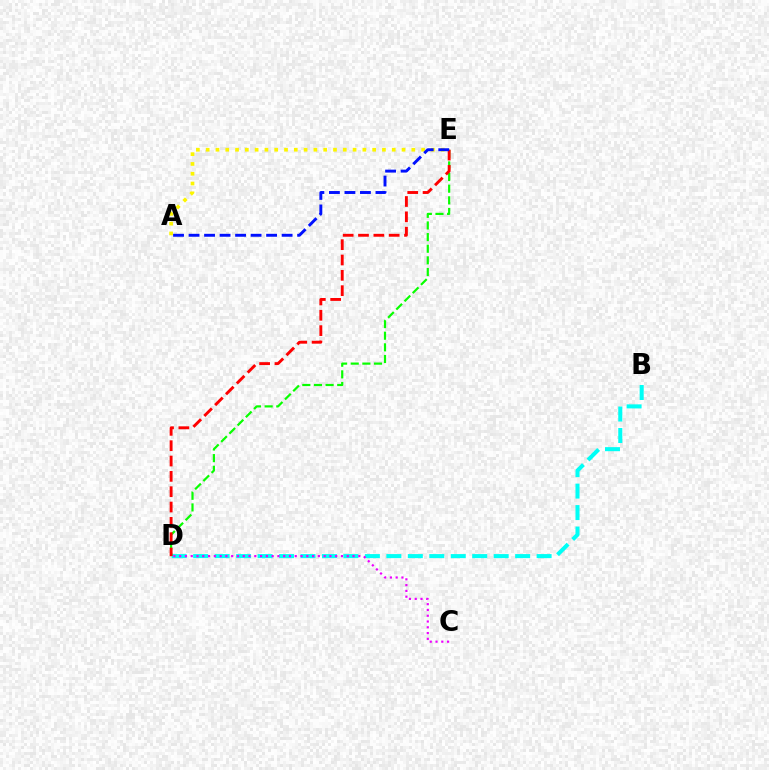{('B', 'D'): [{'color': '#00fff6', 'line_style': 'dashed', 'thickness': 2.92}], ('C', 'D'): [{'color': '#ee00ff', 'line_style': 'dotted', 'thickness': 1.57}], ('A', 'E'): [{'color': '#fcf500', 'line_style': 'dotted', 'thickness': 2.66}, {'color': '#0010ff', 'line_style': 'dashed', 'thickness': 2.11}], ('D', 'E'): [{'color': '#08ff00', 'line_style': 'dashed', 'thickness': 1.58}, {'color': '#ff0000', 'line_style': 'dashed', 'thickness': 2.08}]}